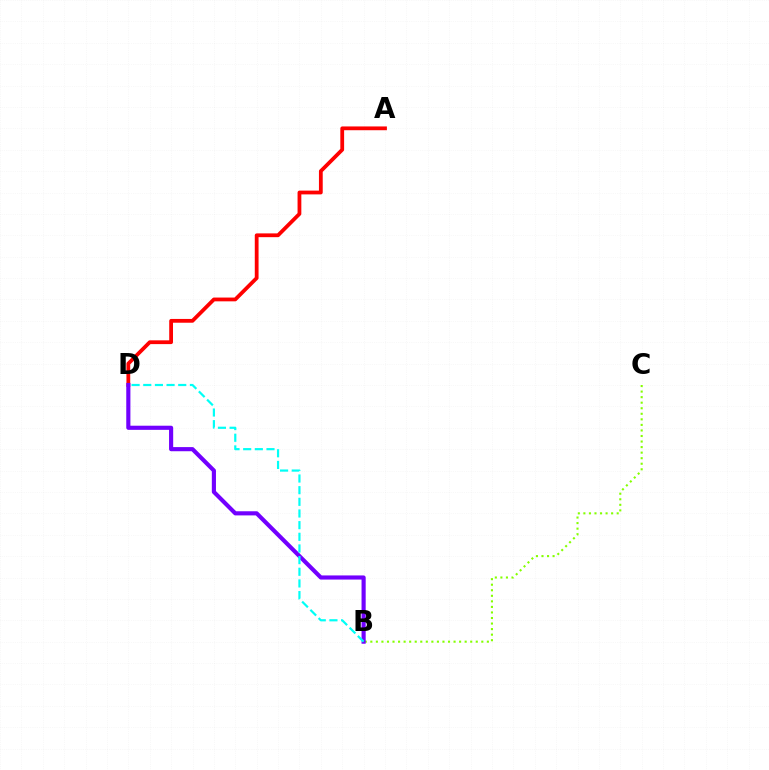{('B', 'C'): [{'color': '#84ff00', 'line_style': 'dotted', 'thickness': 1.51}], ('A', 'D'): [{'color': '#ff0000', 'line_style': 'solid', 'thickness': 2.72}], ('B', 'D'): [{'color': '#7200ff', 'line_style': 'solid', 'thickness': 2.98}, {'color': '#00fff6', 'line_style': 'dashed', 'thickness': 1.58}]}